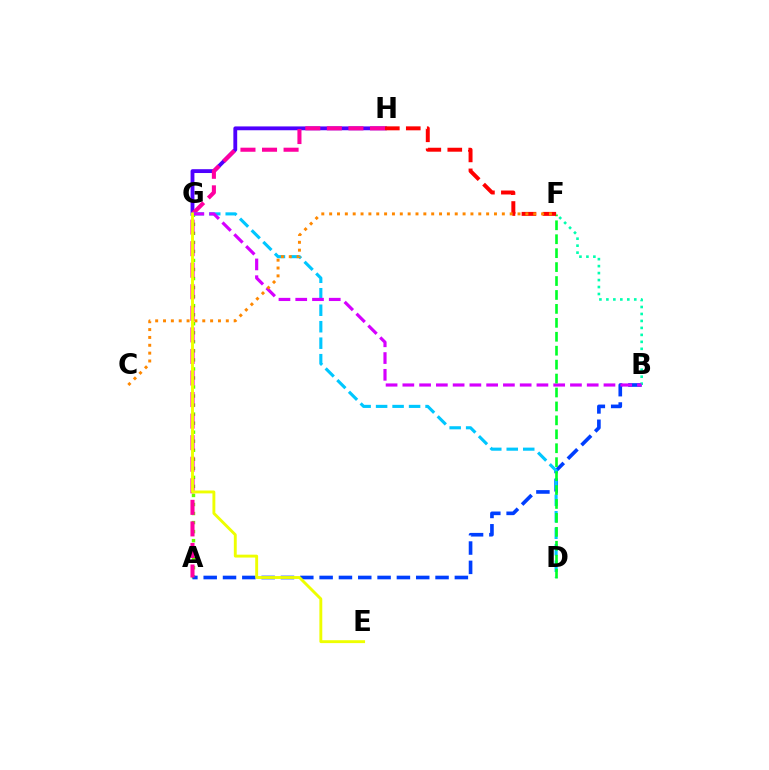{('A', 'G'): [{'color': '#66ff00', 'line_style': 'dotted', 'thickness': 2.46}], ('A', 'B'): [{'color': '#003fff', 'line_style': 'dashed', 'thickness': 2.62}], ('G', 'H'): [{'color': '#4f00ff', 'line_style': 'solid', 'thickness': 2.76}], ('B', 'F'): [{'color': '#00ffaf', 'line_style': 'dotted', 'thickness': 1.89}], ('A', 'H'): [{'color': '#ff00a0', 'line_style': 'dashed', 'thickness': 2.93}], ('D', 'G'): [{'color': '#00c7ff', 'line_style': 'dashed', 'thickness': 2.24}], ('B', 'G'): [{'color': '#d600ff', 'line_style': 'dashed', 'thickness': 2.28}], ('D', 'F'): [{'color': '#00ff27', 'line_style': 'dashed', 'thickness': 1.89}], ('E', 'G'): [{'color': '#eeff00', 'line_style': 'solid', 'thickness': 2.08}], ('F', 'H'): [{'color': '#ff0000', 'line_style': 'dashed', 'thickness': 2.85}], ('C', 'F'): [{'color': '#ff8800', 'line_style': 'dotted', 'thickness': 2.13}]}